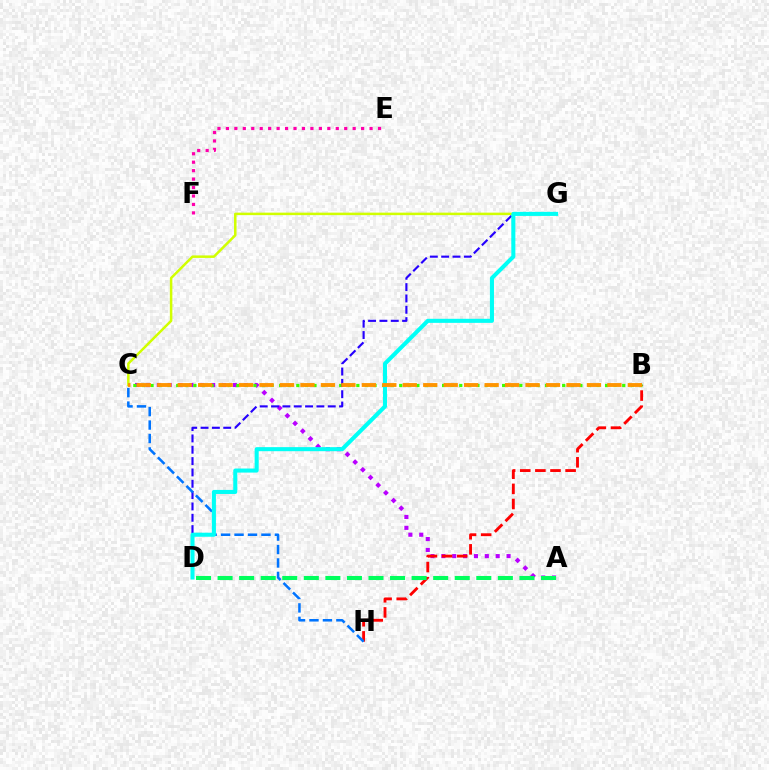{('A', 'C'): [{'color': '#b900ff', 'line_style': 'dotted', 'thickness': 2.95}], ('B', 'H'): [{'color': '#ff0000', 'line_style': 'dashed', 'thickness': 2.05}], ('E', 'F'): [{'color': '#ff00ac', 'line_style': 'dotted', 'thickness': 2.3}], ('B', 'C'): [{'color': '#3dff00', 'line_style': 'dotted', 'thickness': 2.33}, {'color': '#ff9400', 'line_style': 'dashed', 'thickness': 2.78}], ('D', 'G'): [{'color': '#2500ff', 'line_style': 'dashed', 'thickness': 1.54}, {'color': '#00fff6', 'line_style': 'solid', 'thickness': 2.92}], ('C', 'H'): [{'color': '#0074ff', 'line_style': 'dashed', 'thickness': 1.83}], ('C', 'G'): [{'color': '#d1ff00', 'line_style': 'solid', 'thickness': 1.8}], ('A', 'D'): [{'color': '#00ff5c', 'line_style': 'dashed', 'thickness': 2.93}]}